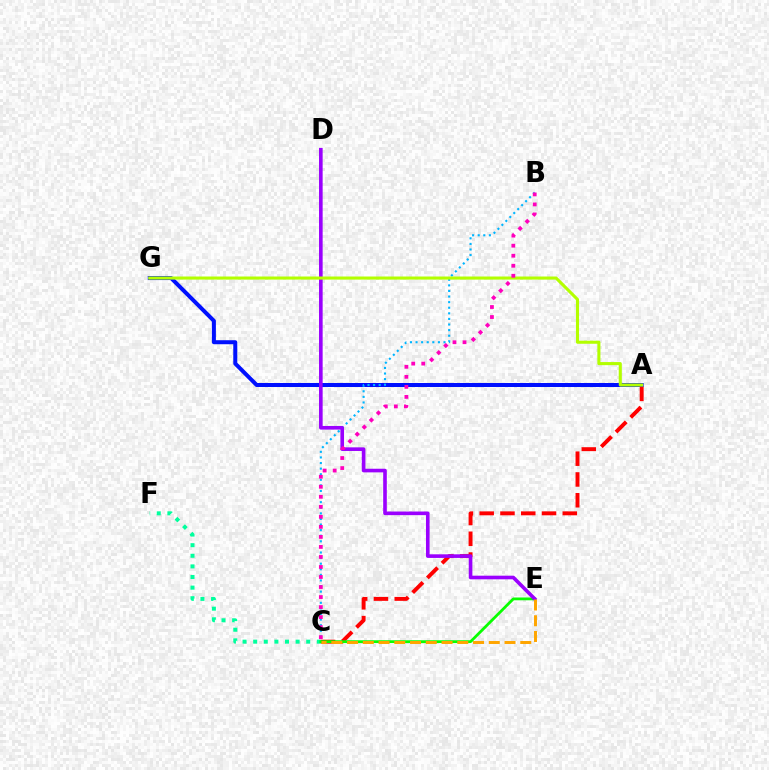{('C', 'F'): [{'color': '#00ff9d', 'line_style': 'dotted', 'thickness': 2.88}], ('A', 'G'): [{'color': '#0010ff', 'line_style': 'solid', 'thickness': 2.88}, {'color': '#b3ff00', 'line_style': 'solid', 'thickness': 2.22}], ('B', 'C'): [{'color': '#00b5ff', 'line_style': 'dotted', 'thickness': 1.52}, {'color': '#ff00bd', 'line_style': 'dotted', 'thickness': 2.72}], ('A', 'C'): [{'color': '#ff0000', 'line_style': 'dashed', 'thickness': 2.82}], ('C', 'E'): [{'color': '#08ff00', 'line_style': 'solid', 'thickness': 2.01}, {'color': '#ffa500', 'line_style': 'dashed', 'thickness': 2.14}], ('D', 'E'): [{'color': '#9b00ff', 'line_style': 'solid', 'thickness': 2.61}]}